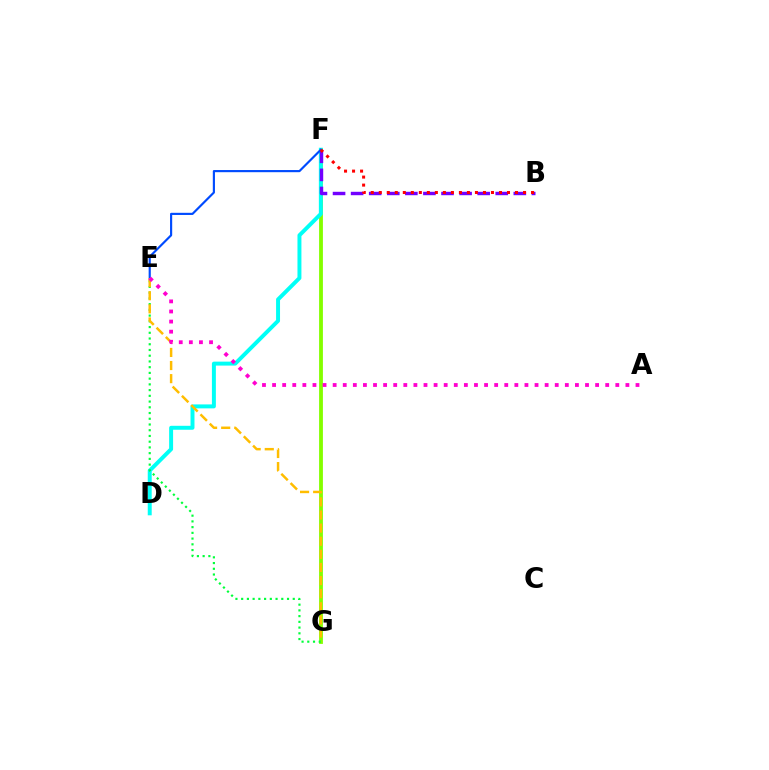{('F', 'G'): [{'color': '#84ff00', 'line_style': 'solid', 'thickness': 2.75}], ('D', 'F'): [{'color': '#00fff6', 'line_style': 'solid', 'thickness': 2.85}], ('B', 'F'): [{'color': '#7200ff', 'line_style': 'dashed', 'thickness': 2.46}, {'color': '#ff0000', 'line_style': 'dotted', 'thickness': 2.18}], ('E', 'G'): [{'color': '#00ff39', 'line_style': 'dotted', 'thickness': 1.56}, {'color': '#ffbd00', 'line_style': 'dashed', 'thickness': 1.78}], ('E', 'F'): [{'color': '#004bff', 'line_style': 'solid', 'thickness': 1.56}], ('A', 'E'): [{'color': '#ff00cf', 'line_style': 'dotted', 'thickness': 2.74}]}